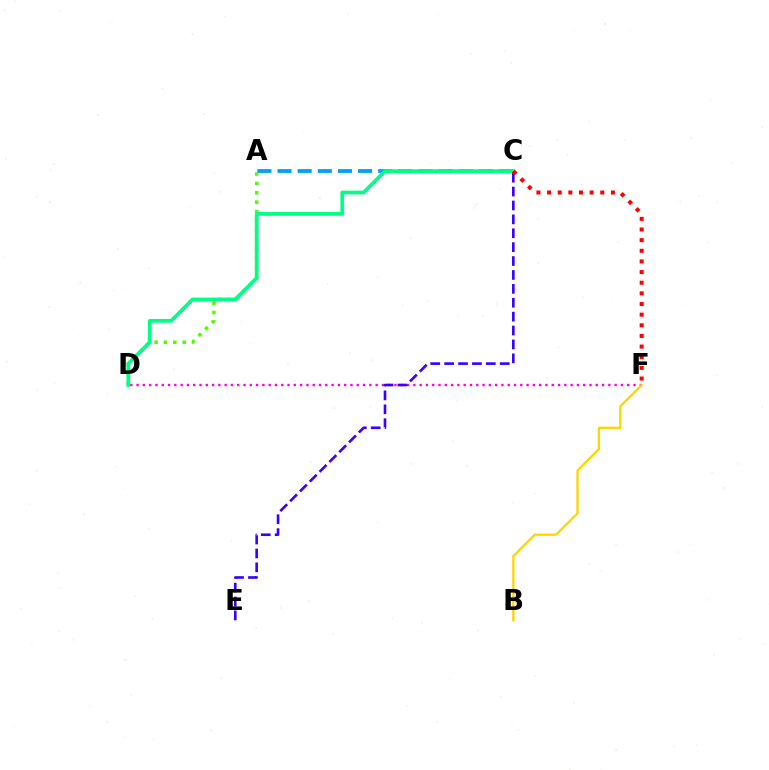{('A', 'D'): [{'color': '#4fff00', 'line_style': 'dotted', 'thickness': 2.55}], ('D', 'F'): [{'color': '#ff00ed', 'line_style': 'dotted', 'thickness': 1.71}], ('B', 'F'): [{'color': '#ffd500', 'line_style': 'solid', 'thickness': 1.66}], ('C', 'E'): [{'color': '#3700ff', 'line_style': 'dashed', 'thickness': 1.89}], ('A', 'C'): [{'color': '#009eff', 'line_style': 'dashed', 'thickness': 2.73}], ('C', 'D'): [{'color': '#00ff86', 'line_style': 'solid', 'thickness': 2.68}], ('C', 'F'): [{'color': '#ff0000', 'line_style': 'dotted', 'thickness': 2.89}]}